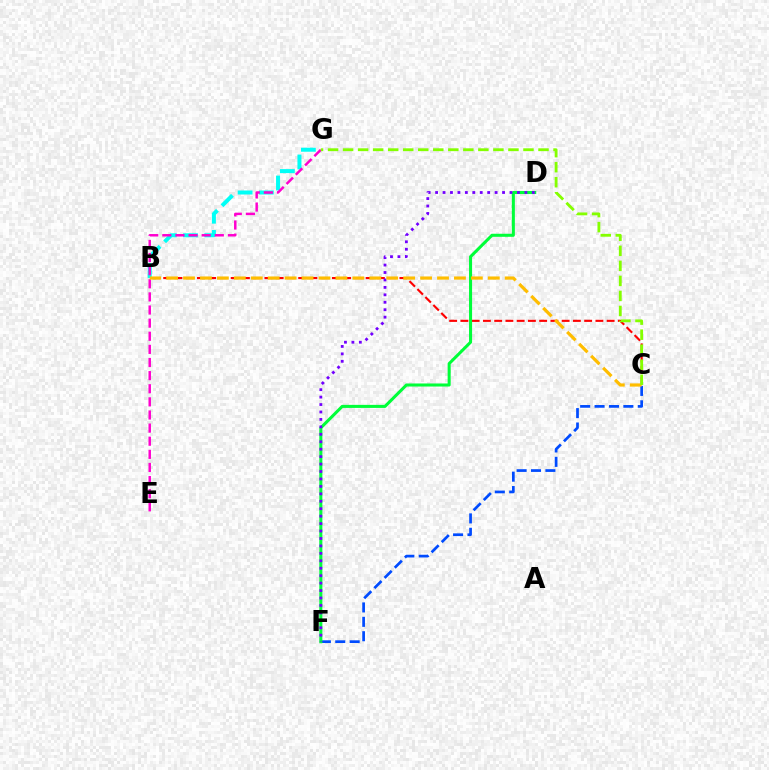{('B', 'C'): [{'color': '#ff0000', 'line_style': 'dashed', 'thickness': 1.53}, {'color': '#ffbd00', 'line_style': 'dashed', 'thickness': 2.3}], ('B', 'G'): [{'color': '#00fff6', 'line_style': 'dashed', 'thickness': 2.88}], ('C', 'F'): [{'color': '#004bff', 'line_style': 'dashed', 'thickness': 1.96}], ('E', 'G'): [{'color': '#ff00cf', 'line_style': 'dashed', 'thickness': 1.78}], ('D', 'F'): [{'color': '#00ff39', 'line_style': 'solid', 'thickness': 2.2}, {'color': '#7200ff', 'line_style': 'dotted', 'thickness': 2.02}], ('C', 'G'): [{'color': '#84ff00', 'line_style': 'dashed', 'thickness': 2.04}]}